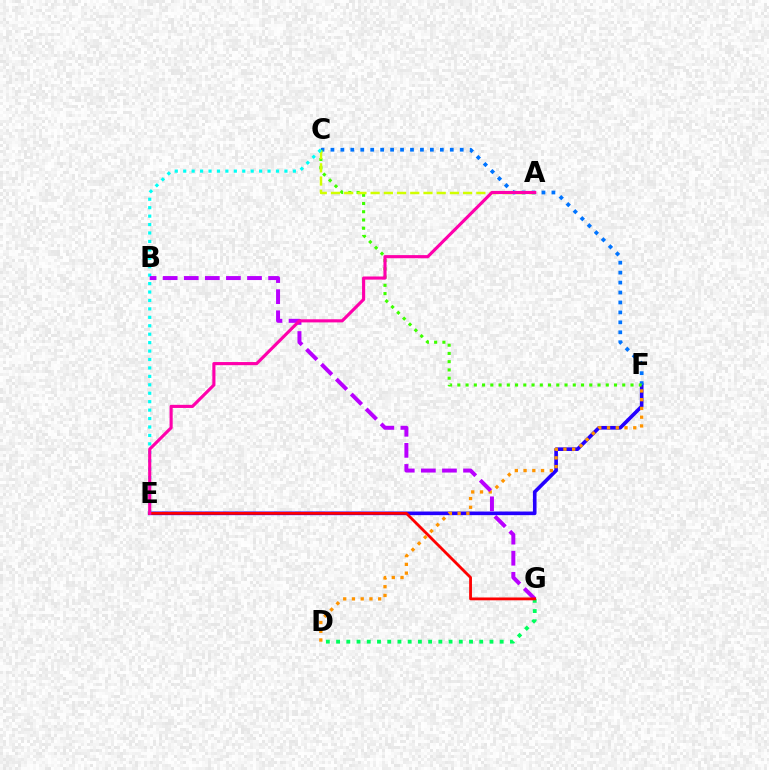{('E', 'F'): [{'color': '#2500ff', 'line_style': 'solid', 'thickness': 2.61}], ('C', 'F'): [{'color': '#0074ff', 'line_style': 'dotted', 'thickness': 2.7}, {'color': '#3dff00', 'line_style': 'dotted', 'thickness': 2.24}], ('D', 'F'): [{'color': '#ff9400', 'line_style': 'dotted', 'thickness': 2.38}], ('A', 'C'): [{'color': '#d1ff00', 'line_style': 'dashed', 'thickness': 1.8}], ('D', 'G'): [{'color': '#00ff5c', 'line_style': 'dotted', 'thickness': 2.78}], ('C', 'E'): [{'color': '#00fff6', 'line_style': 'dotted', 'thickness': 2.29}], ('B', 'G'): [{'color': '#b900ff', 'line_style': 'dashed', 'thickness': 2.86}], ('E', 'G'): [{'color': '#ff0000', 'line_style': 'solid', 'thickness': 2.03}], ('A', 'E'): [{'color': '#ff00ac', 'line_style': 'solid', 'thickness': 2.25}]}